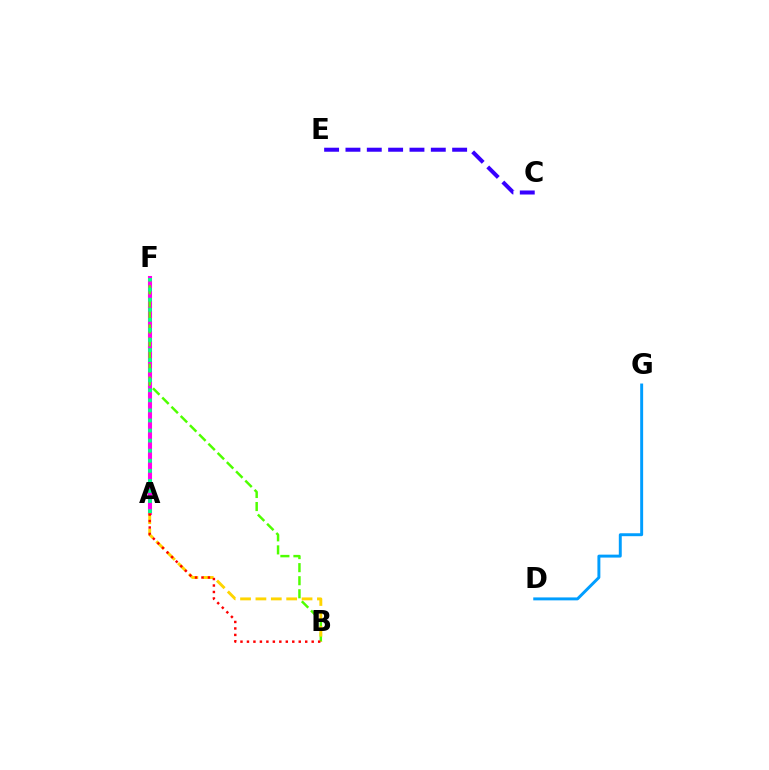{('C', 'E'): [{'color': '#3700ff', 'line_style': 'dashed', 'thickness': 2.9}], ('D', 'G'): [{'color': '#009eff', 'line_style': 'solid', 'thickness': 2.12}], ('A', 'F'): [{'color': '#ff00ed', 'line_style': 'solid', 'thickness': 2.93}, {'color': '#00ff86', 'line_style': 'dotted', 'thickness': 2.74}], ('B', 'F'): [{'color': '#4fff00', 'line_style': 'dashed', 'thickness': 1.77}], ('A', 'B'): [{'color': '#ffd500', 'line_style': 'dashed', 'thickness': 2.09}, {'color': '#ff0000', 'line_style': 'dotted', 'thickness': 1.76}]}